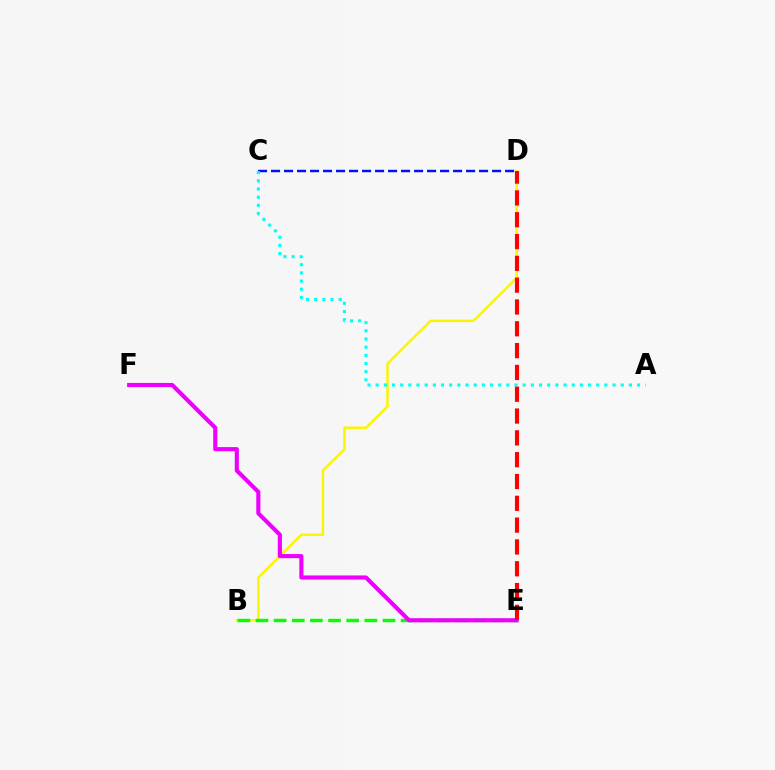{('C', 'D'): [{'color': '#0010ff', 'line_style': 'dashed', 'thickness': 1.77}], ('B', 'D'): [{'color': '#fcf500', 'line_style': 'solid', 'thickness': 1.78}], ('B', 'E'): [{'color': '#08ff00', 'line_style': 'dashed', 'thickness': 2.46}], ('E', 'F'): [{'color': '#ee00ff', 'line_style': 'solid', 'thickness': 2.96}], ('A', 'C'): [{'color': '#00fff6', 'line_style': 'dotted', 'thickness': 2.22}], ('D', 'E'): [{'color': '#ff0000', 'line_style': 'dashed', 'thickness': 2.96}]}